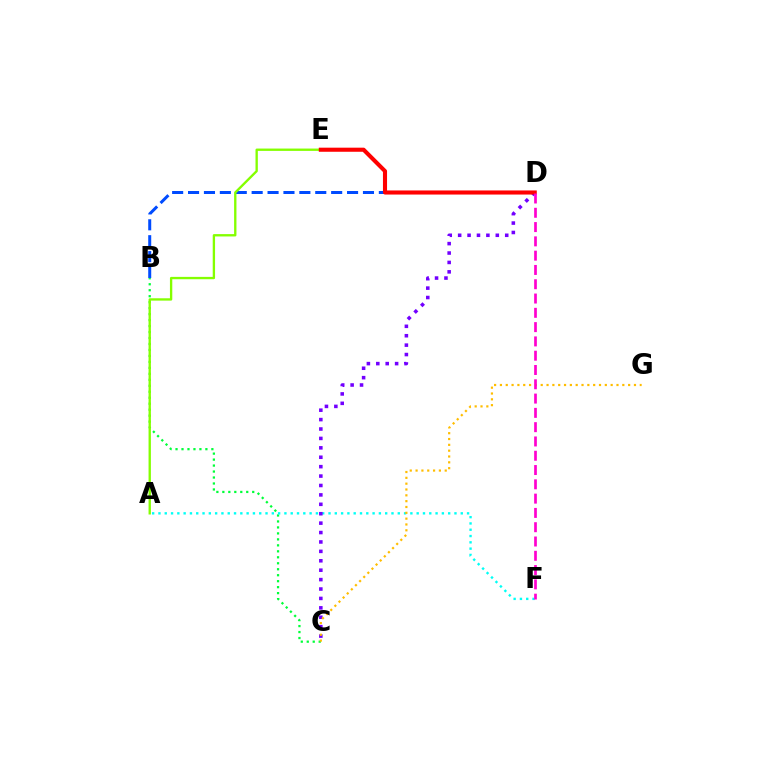{('B', 'C'): [{'color': '#00ff39', 'line_style': 'dotted', 'thickness': 1.62}], ('B', 'D'): [{'color': '#004bff', 'line_style': 'dashed', 'thickness': 2.16}], ('A', 'F'): [{'color': '#00fff6', 'line_style': 'dotted', 'thickness': 1.71}], ('C', 'D'): [{'color': '#7200ff', 'line_style': 'dotted', 'thickness': 2.56}], ('A', 'E'): [{'color': '#84ff00', 'line_style': 'solid', 'thickness': 1.69}], ('D', 'E'): [{'color': '#ff0000', 'line_style': 'solid', 'thickness': 2.95}], ('C', 'G'): [{'color': '#ffbd00', 'line_style': 'dotted', 'thickness': 1.58}], ('D', 'F'): [{'color': '#ff00cf', 'line_style': 'dashed', 'thickness': 1.94}]}